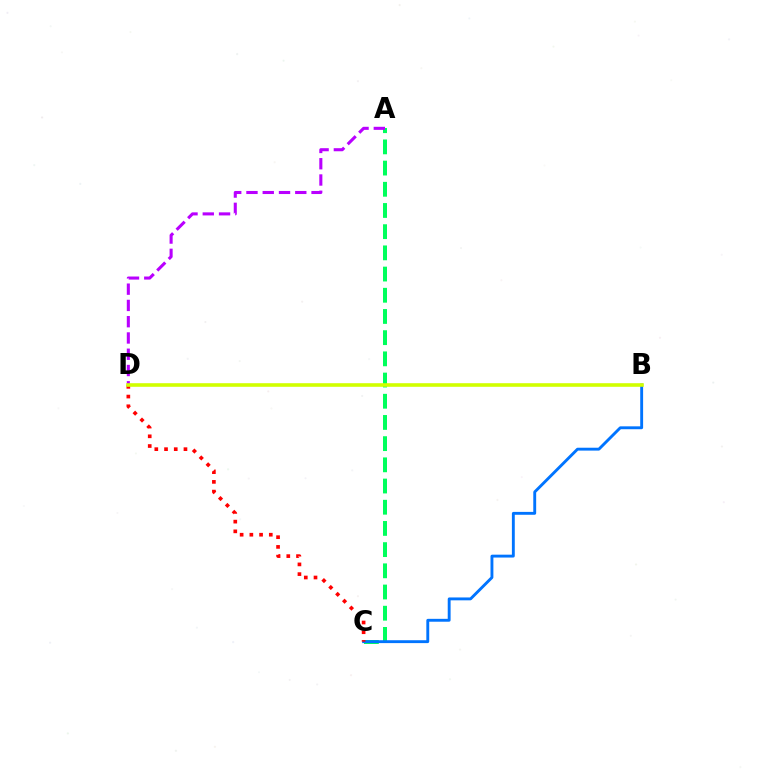{('A', 'C'): [{'color': '#00ff5c', 'line_style': 'dashed', 'thickness': 2.88}], ('A', 'D'): [{'color': '#b900ff', 'line_style': 'dashed', 'thickness': 2.21}], ('B', 'C'): [{'color': '#0074ff', 'line_style': 'solid', 'thickness': 2.07}], ('C', 'D'): [{'color': '#ff0000', 'line_style': 'dotted', 'thickness': 2.64}], ('B', 'D'): [{'color': '#d1ff00', 'line_style': 'solid', 'thickness': 2.59}]}